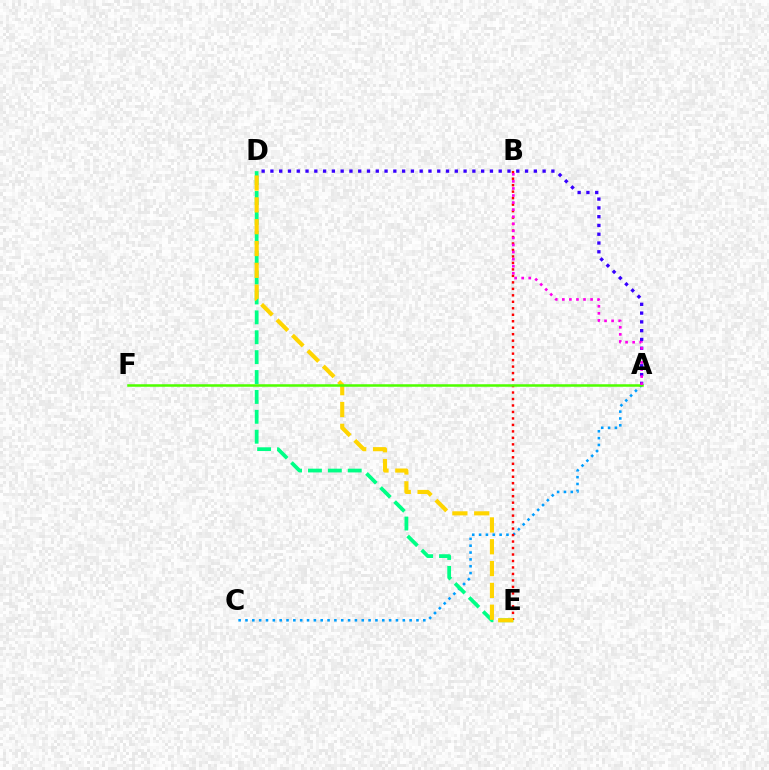{('A', 'D'): [{'color': '#3700ff', 'line_style': 'dotted', 'thickness': 2.39}], ('A', 'C'): [{'color': '#009eff', 'line_style': 'dotted', 'thickness': 1.86}], ('D', 'E'): [{'color': '#00ff86', 'line_style': 'dashed', 'thickness': 2.7}, {'color': '#ffd500', 'line_style': 'dashed', 'thickness': 2.96}], ('B', 'E'): [{'color': '#ff0000', 'line_style': 'dotted', 'thickness': 1.76}], ('A', 'F'): [{'color': '#4fff00', 'line_style': 'solid', 'thickness': 1.82}], ('A', 'B'): [{'color': '#ff00ed', 'line_style': 'dotted', 'thickness': 1.92}]}